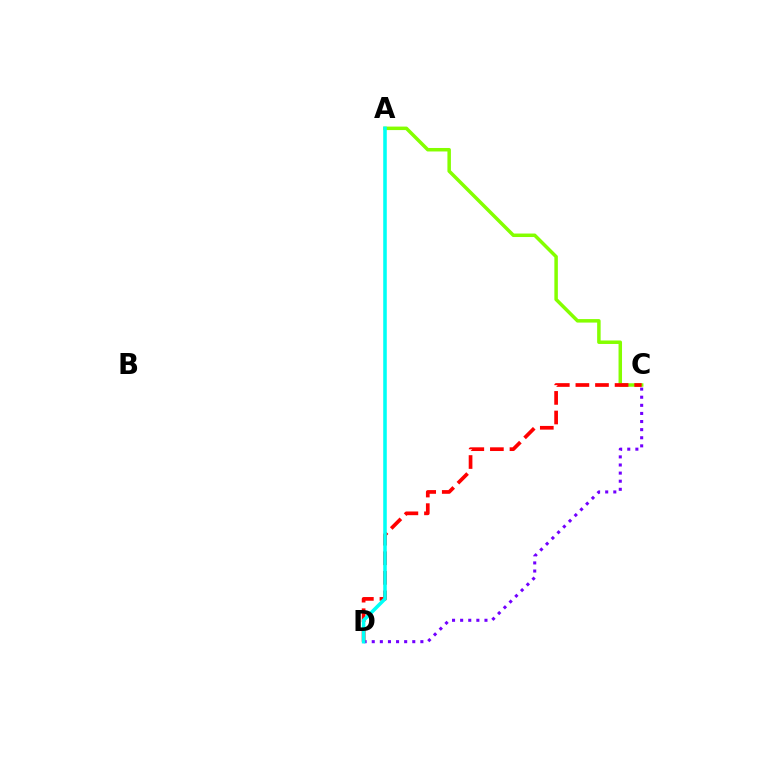{('A', 'C'): [{'color': '#84ff00', 'line_style': 'solid', 'thickness': 2.51}], ('C', 'D'): [{'color': '#7200ff', 'line_style': 'dotted', 'thickness': 2.2}, {'color': '#ff0000', 'line_style': 'dashed', 'thickness': 2.66}], ('A', 'D'): [{'color': '#00fff6', 'line_style': 'solid', 'thickness': 2.56}]}